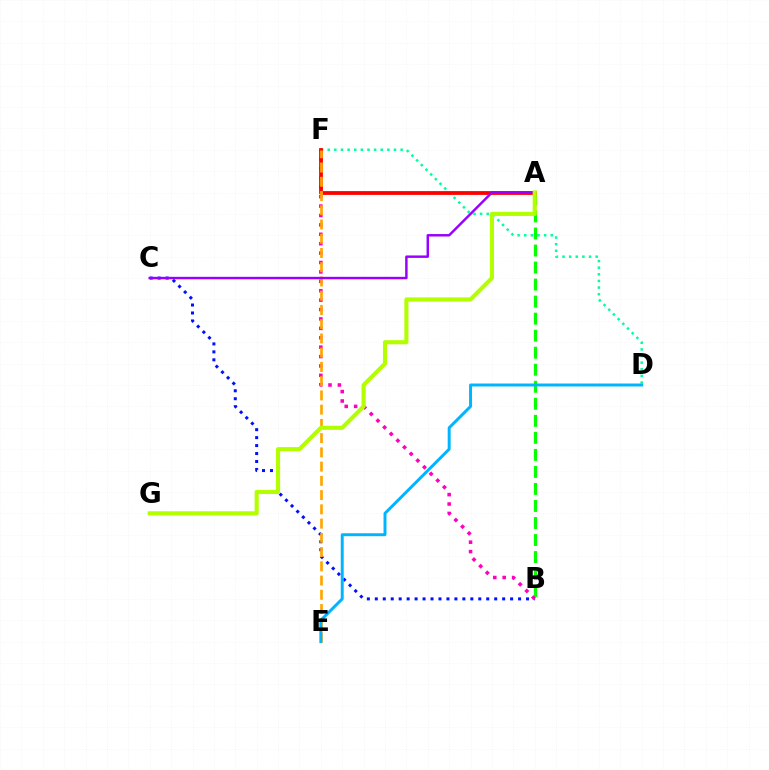{('A', 'B'): [{'color': '#08ff00', 'line_style': 'dashed', 'thickness': 2.31}], ('D', 'F'): [{'color': '#00ff9d', 'line_style': 'dotted', 'thickness': 1.8}], ('B', 'C'): [{'color': '#0010ff', 'line_style': 'dotted', 'thickness': 2.16}], ('B', 'F'): [{'color': '#ff00bd', 'line_style': 'dotted', 'thickness': 2.55}], ('A', 'F'): [{'color': '#ff0000', 'line_style': 'solid', 'thickness': 2.73}], ('E', 'F'): [{'color': '#ffa500', 'line_style': 'dashed', 'thickness': 1.93}], ('A', 'C'): [{'color': '#9b00ff', 'line_style': 'solid', 'thickness': 1.77}], ('A', 'G'): [{'color': '#b3ff00', 'line_style': 'solid', 'thickness': 2.97}], ('D', 'E'): [{'color': '#00b5ff', 'line_style': 'solid', 'thickness': 2.13}]}